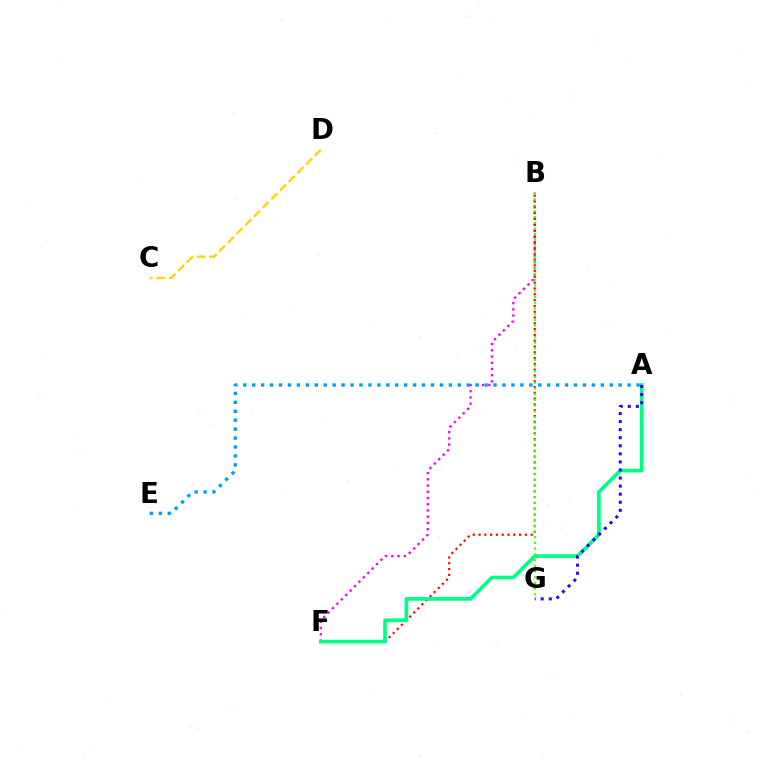{('B', 'F'): [{'color': '#ff00ed', 'line_style': 'dotted', 'thickness': 1.69}, {'color': '#ff0000', 'line_style': 'dotted', 'thickness': 1.57}], ('A', 'F'): [{'color': '#00ff86', 'line_style': 'solid', 'thickness': 2.65}], ('A', 'G'): [{'color': '#3700ff', 'line_style': 'dotted', 'thickness': 2.19}], ('C', 'D'): [{'color': '#ffd500', 'line_style': 'dashed', 'thickness': 1.67}], ('A', 'E'): [{'color': '#009eff', 'line_style': 'dotted', 'thickness': 2.43}], ('B', 'G'): [{'color': '#4fff00', 'line_style': 'dotted', 'thickness': 1.55}]}